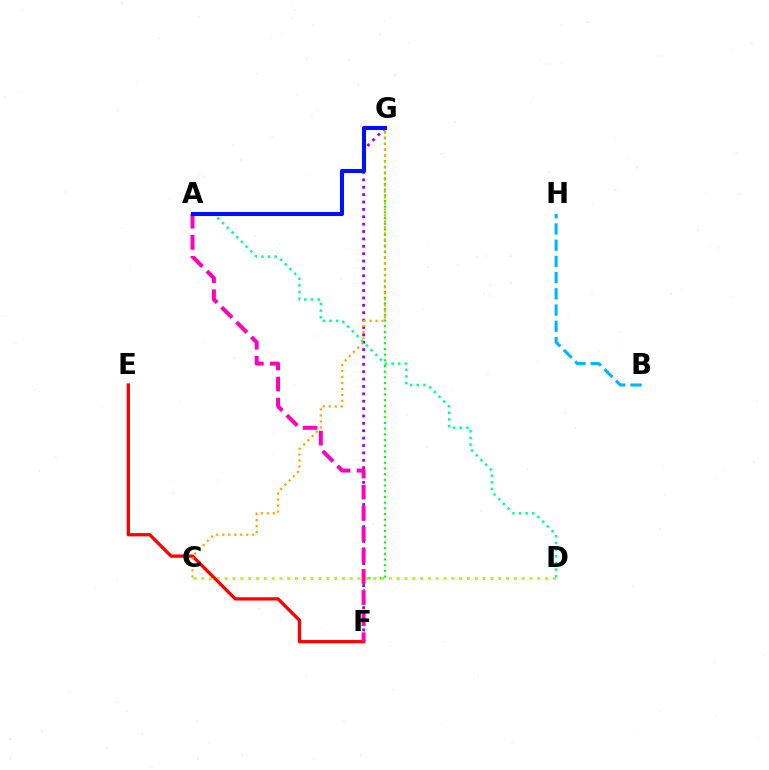{('F', 'G'): [{'color': '#08ff00', 'line_style': 'dotted', 'thickness': 1.55}, {'color': '#9b00ff', 'line_style': 'dotted', 'thickness': 2.0}], ('A', 'D'): [{'color': '#00ff9d', 'line_style': 'dotted', 'thickness': 1.81}], ('C', 'D'): [{'color': '#b3ff00', 'line_style': 'dotted', 'thickness': 2.12}], ('E', 'F'): [{'color': '#ff0000', 'line_style': 'solid', 'thickness': 2.36}], ('A', 'F'): [{'color': '#ff00bd', 'line_style': 'dashed', 'thickness': 2.86}], ('C', 'G'): [{'color': '#ffa500', 'line_style': 'dotted', 'thickness': 1.63}], ('A', 'G'): [{'color': '#0010ff', 'line_style': 'solid', 'thickness': 2.92}], ('B', 'H'): [{'color': '#00b5ff', 'line_style': 'dashed', 'thickness': 2.2}]}